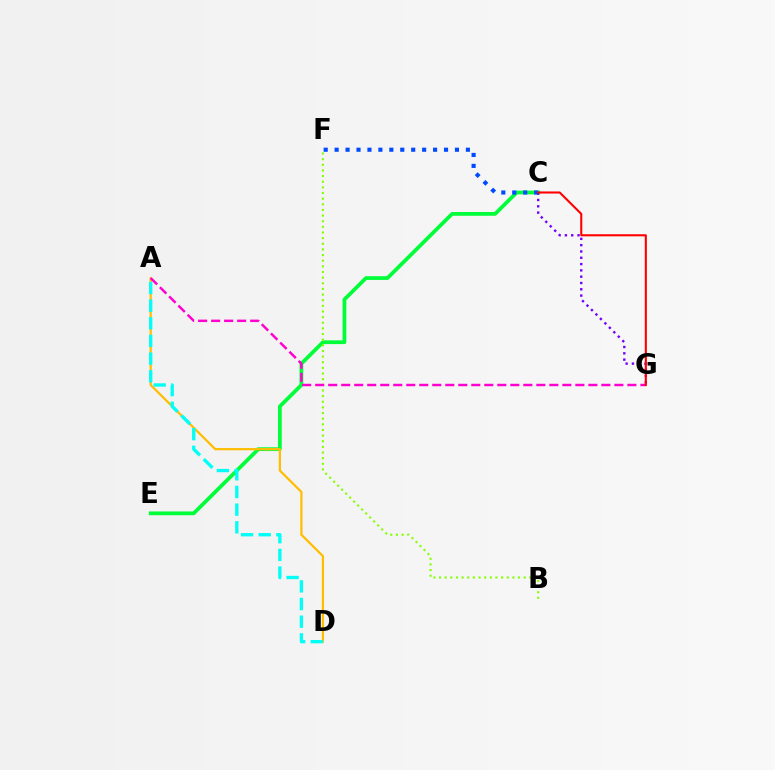{('C', 'E'): [{'color': '#00ff39', 'line_style': 'solid', 'thickness': 2.7}], ('C', 'G'): [{'color': '#7200ff', 'line_style': 'dotted', 'thickness': 1.71}, {'color': '#ff0000', 'line_style': 'solid', 'thickness': 1.5}], ('B', 'F'): [{'color': '#84ff00', 'line_style': 'dotted', 'thickness': 1.53}], ('A', 'D'): [{'color': '#ffbd00', 'line_style': 'solid', 'thickness': 1.6}, {'color': '#00fff6', 'line_style': 'dashed', 'thickness': 2.4}], ('A', 'G'): [{'color': '#ff00cf', 'line_style': 'dashed', 'thickness': 1.77}], ('C', 'F'): [{'color': '#004bff', 'line_style': 'dotted', 'thickness': 2.97}]}